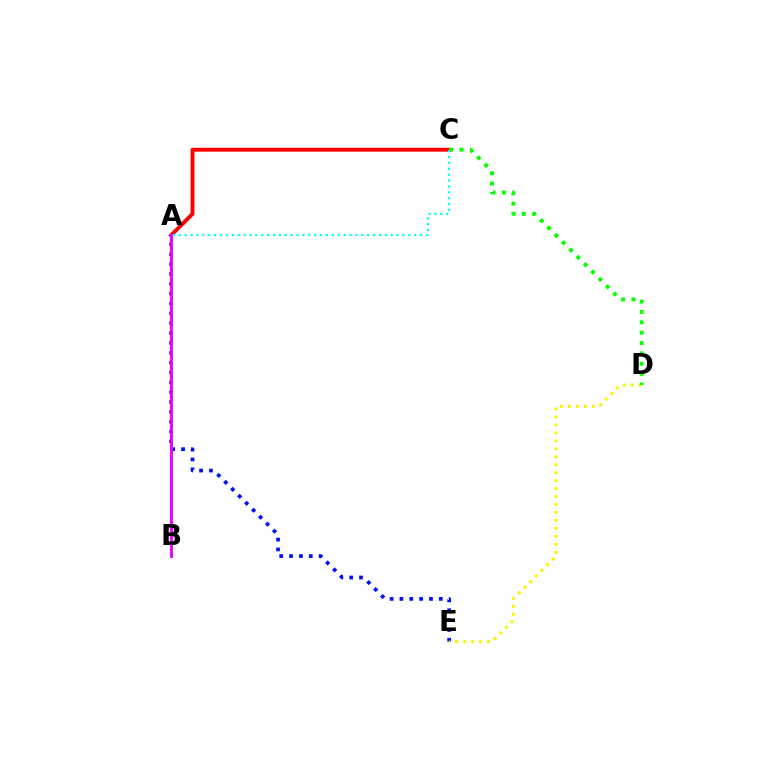{('A', 'C'): [{'color': '#ff0000', 'line_style': 'solid', 'thickness': 2.81}, {'color': '#00fff6', 'line_style': 'dotted', 'thickness': 1.6}], ('A', 'E'): [{'color': '#0010ff', 'line_style': 'dotted', 'thickness': 2.68}], ('D', 'E'): [{'color': '#fcf500', 'line_style': 'dotted', 'thickness': 2.16}], ('A', 'B'): [{'color': '#ee00ff', 'line_style': 'solid', 'thickness': 2.1}], ('C', 'D'): [{'color': '#08ff00', 'line_style': 'dotted', 'thickness': 2.81}]}